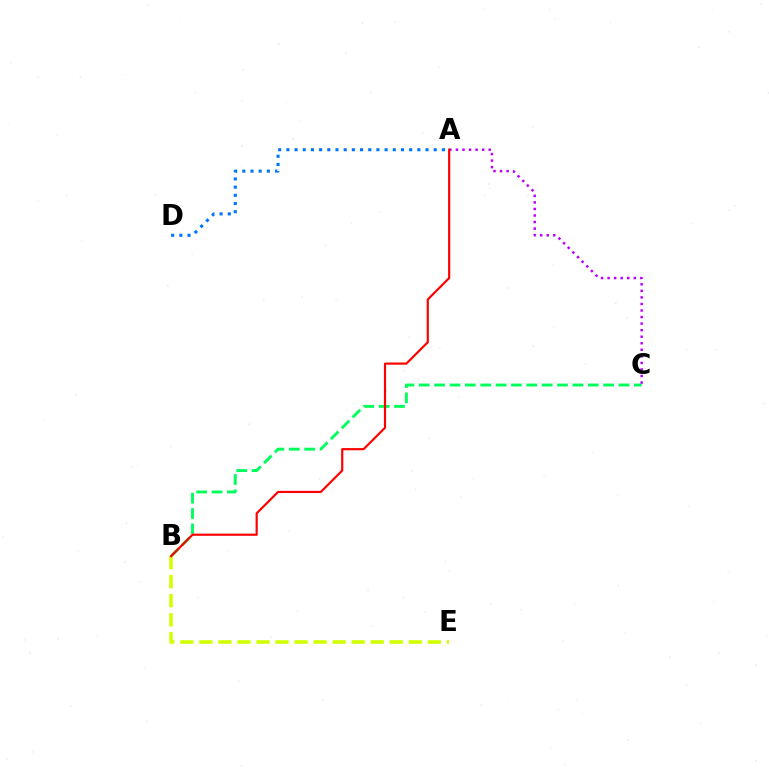{('B', 'C'): [{'color': '#00ff5c', 'line_style': 'dashed', 'thickness': 2.09}], ('B', 'E'): [{'color': '#d1ff00', 'line_style': 'dashed', 'thickness': 2.59}], ('A', 'C'): [{'color': '#b900ff', 'line_style': 'dotted', 'thickness': 1.78}], ('A', 'B'): [{'color': '#ff0000', 'line_style': 'solid', 'thickness': 1.57}], ('A', 'D'): [{'color': '#0074ff', 'line_style': 'dotted', 'thickness': 2.22}]}